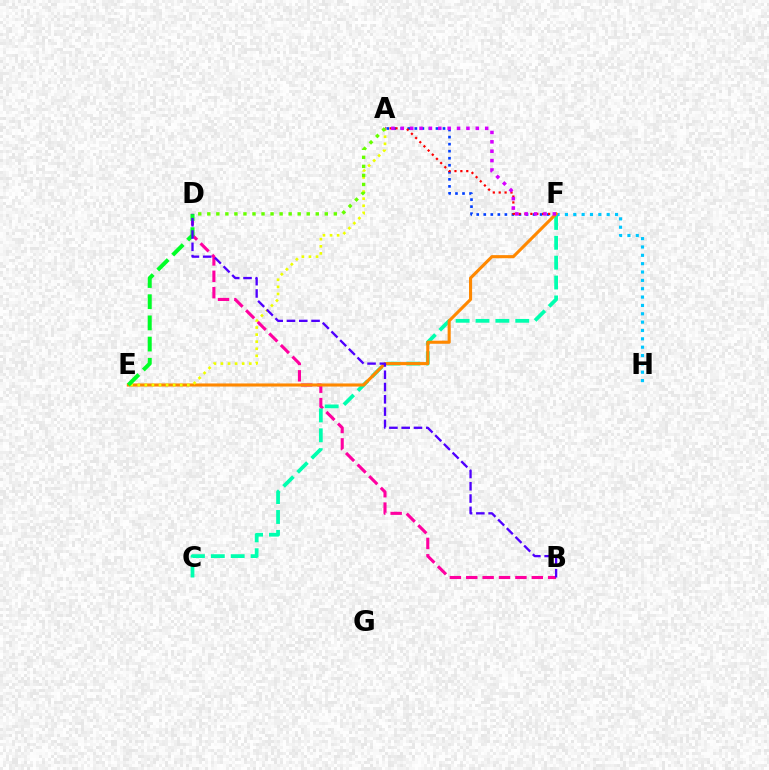{('B', 'D'): [{'color': '#ff00a0', 'line_style': 'dashed', 'thickness': 2.23}, {'color': '#4f00ff', 'line_style': 'dashed', 'thickness': 1.67}], ('A', 'F'): [{'color': '#003fff', 'line_style': 'dotted', 'thickness': 1.91}, {'color': '#ff0000', 'line_style': 'dotted', 'thickness': 1.6}, {'color': '#d600ff', 'line_style': 'dotted', 'thickness': 2.55}], ('F', 'H'): [{'color': '#00c7ff', 'line_style': 'dotted', 'thickness': 2.27}], ('C', 'F'): [{'color': '#00ffaf', 'line_style': 'dashed', 'thickness': 2.7}], ('E', 'F'): [{'color': '#ff8800', 'line_style': 'solid', 'thickness': 2.23}], ('A', 'E'): [{'color': '#eeff00', 'line_style': 'dotted', 'thickness': 1.92}], ('A', 'D'): [{'color': '#66ff00', 'line_style': 'dotted', 'thickness': 2.46}], ('D', 'E'): [{'color': '#00ff27', 'line_style': 'dashed', 'thickness': 2.88}]}